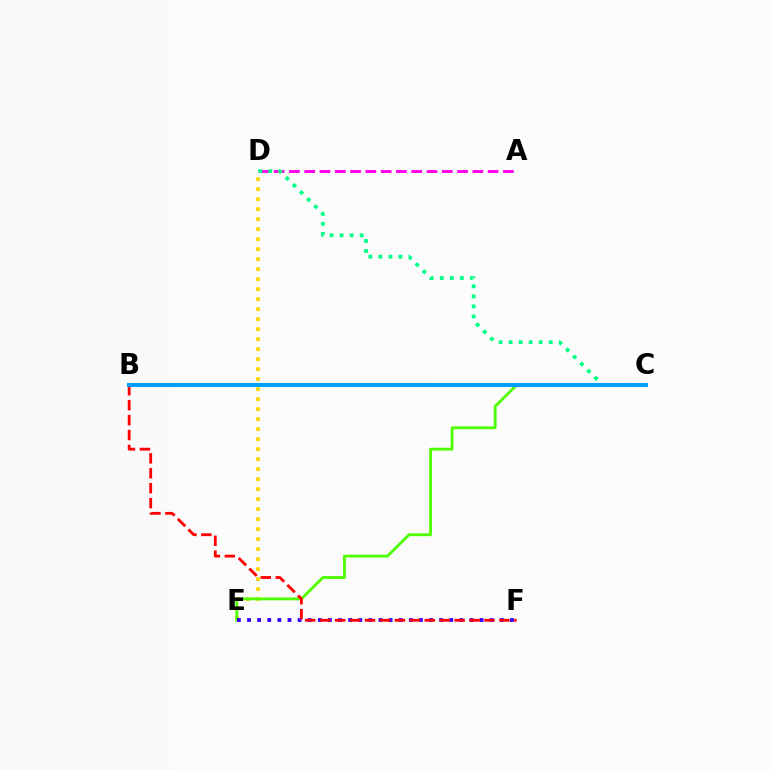{('D', 'E'): [{'color': '#ffd500', 'line_style': 'dotted', 'thickness': 2.72}], ('A', 'D'): [{'color': '#ff00ed', 'line_style': 'dashed', 'thickness': 2.08}], ('C', 'E'): [{'color': '#4fff00', 'line_style': 'solid', 'thickness': 2.05}], ('E', 'F'): [{'color': '#3700ff', 'line_style': 'dotted', 'thickness': 2.75}], ('B', 'F'): [{'color': '#ff0000', 'line_style': 'dashed', 'thickness': 2.03}], ('C', 'D'): [{'color': '#00ff86', 'line_style': 'dotted', 'thickness': 2.73}], ('B', 'C'): [{'color': '#009eff', 'line_style': 'solid', 'thickness': 2.85}]}